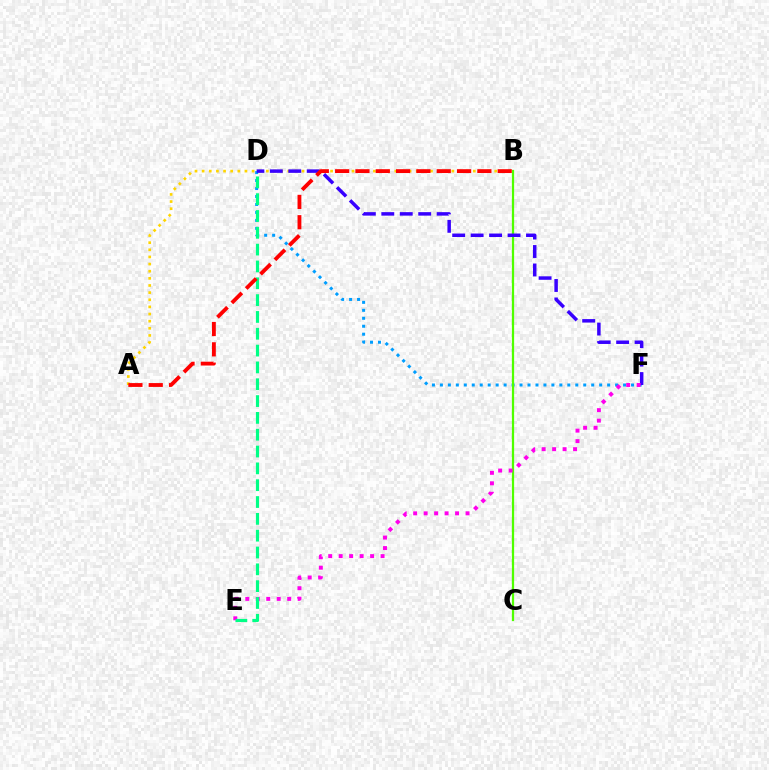{('D', 'F'): [{'color': '#009eff', 'line_style': 'dotted', 'thickness': 2.16}, {'color': '#3700ff', 'line_style': 'dashed', 'thickness': 2.51}], ('A', 'B'): [{'color': '#ffd500', 'line_style': 'dotted', 'thickness': 1.94}, {'color': '#ff0000', 'line_style': 'dashed', 'thickness': 2.76}], ('B', 'C'): [{'color': '#4fff00', 'line_style': 'solid', 'thickness': 1.62}], ('E', 'F'): [{'color': '#ff00ed', 'line_style': 'dotted', 'thickness': 2.85}], ('D', 'E'): [{'color': '#00ff86', 'line_style': 'dashed', 'thickness': 2.29}]}